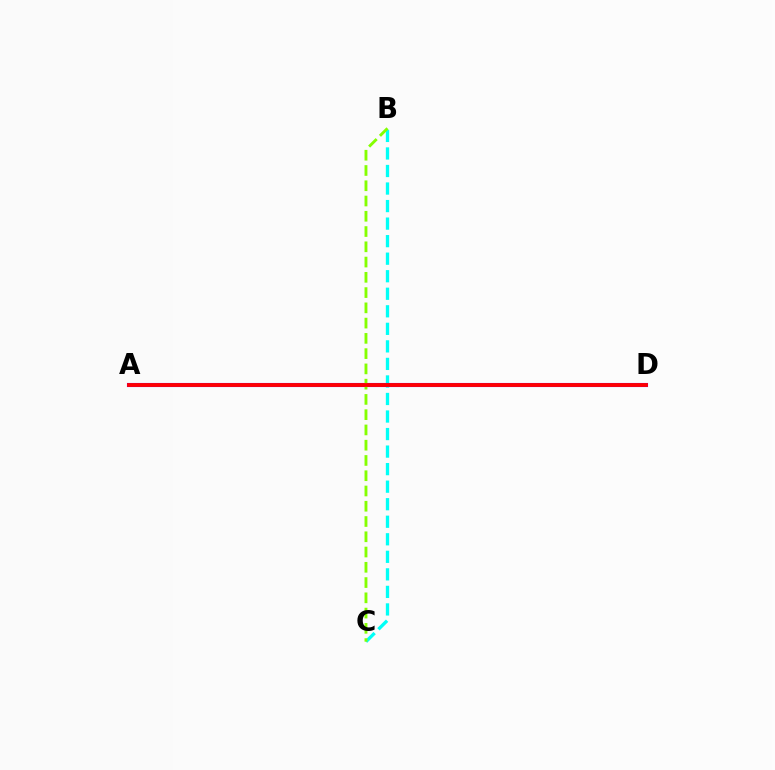{('B', 'C'): [{'color': '#00fff6', 'line_style': 'dashed', 'thickness': 2.38}, {'color': '#84ff00', 'line_style': 'dashed', 'thickness': 2.07}], ('A', 'D'): [{'color': '#7200ff', 'line_style': 'solid', 'thickness': 2.95}, {'color': '#ff0000', 'line_style': 'solid', 'thickness': 2.73}]}